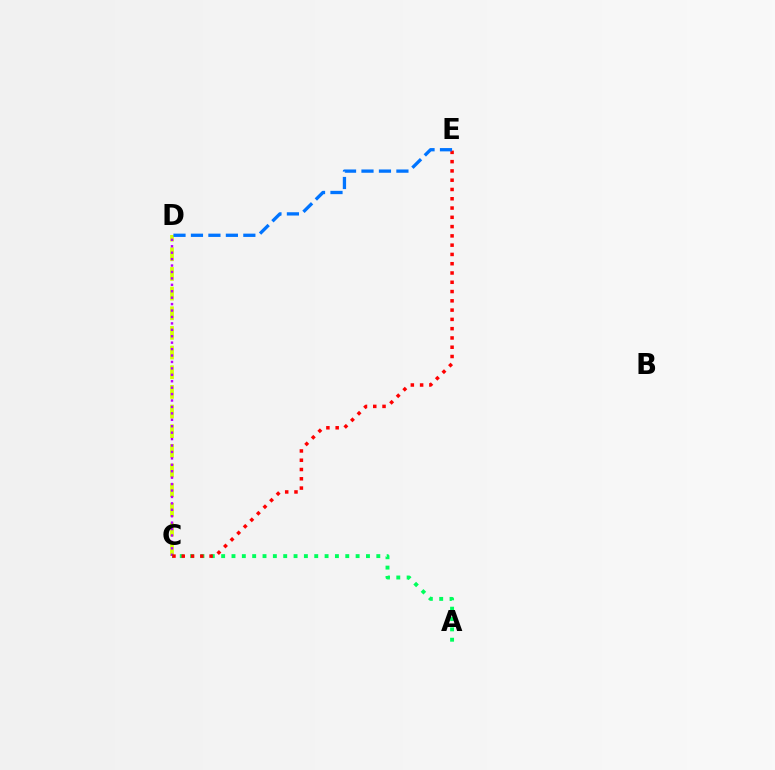{('C', 'D'): [{'color': '#d1ff00', 'line_style': 'dashed', 'thickness': 2.67}, {'color': '#b900ff', 'line_style': 'dotted', 'thickness': 1.75}], ('A', 'C'): [{'color': '#00ff5c', 'line_style': 'dotted', 'thickness': 2.81}], ('C', 'E'): [{'color': '#ff0000', 'line_style': 'dotted', 'thickness': 2.52}], ('D', 'E'): [{'color': '#0074ff', 'line_style': 'dashed', 'thickness': 2.37}]}